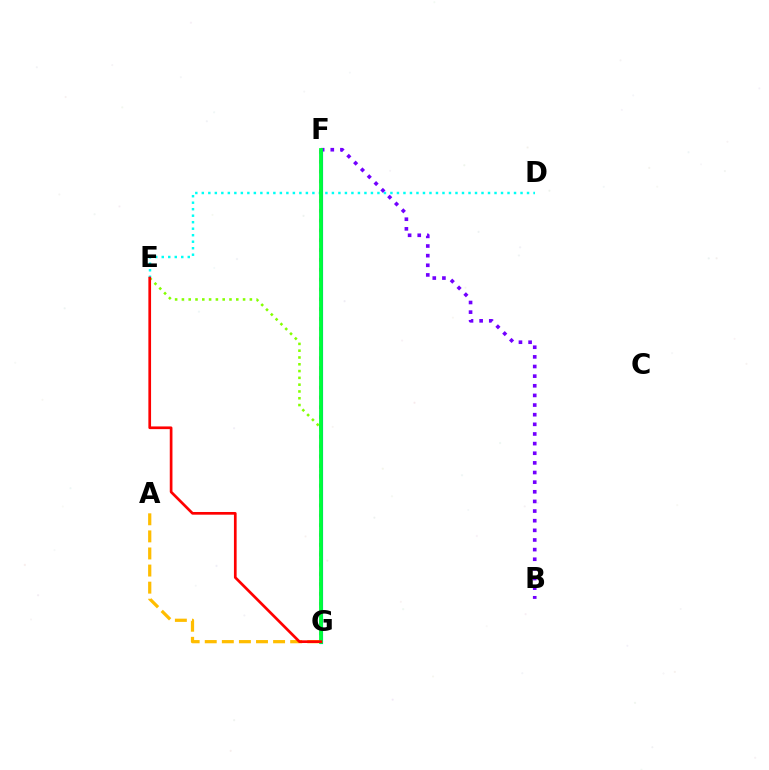{('D', 'E'): [{'color': '#00fff6', 'line_style': 'dotted', 'thickness': 1.77}], ('F', 'G'): [{'color': '#ff00cf', 'line_style': 'dotted', 'thickness': 2.67}, {'color': '#004bff', 'line_style': 'solid', 'thickness': 2.26}, {'color': '#00ff39', 'line_style': 'solid', 'thickness': 2.75}], ('B', 'F'): [{'color': '#7200ff', 'line_style': 'dotted', 'thickness': 2.62}], ('E', 'G'): [{'color': '#84ff00', 'line_style': 'dotted', 'thickness': 1.85}, {'color': '#ff0000', 'line_style': 'solid', 'thickness': 1.94}], ('A', 'G'): [{'color': '#ffbd00', 'line_style': 'dashed', 'thickness': 2.32}]}